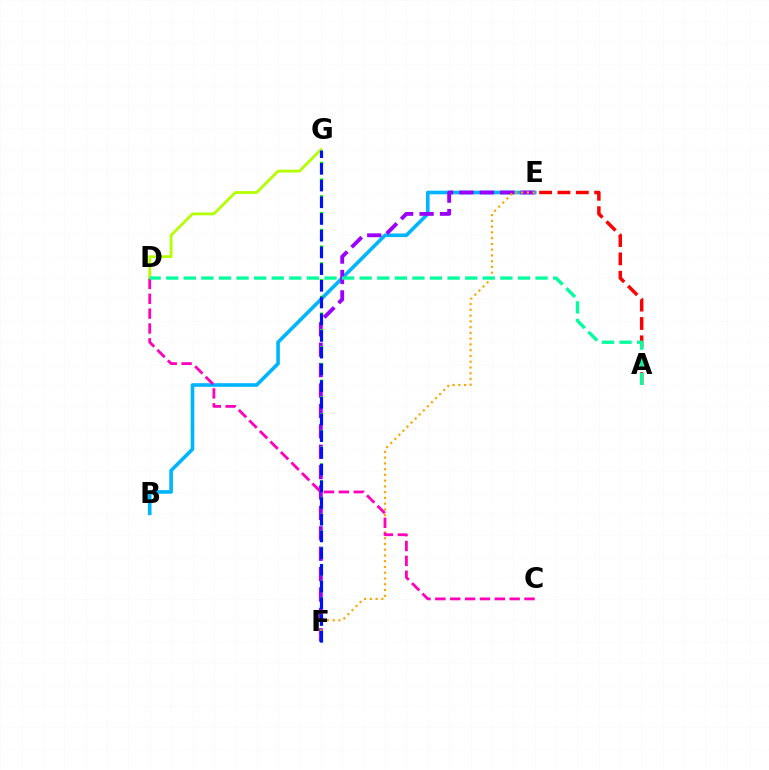{('B', 'E'): [{'color': '#00b5ff', 'line_style': 'solid', 'thickness': 2.6}], ('A', 'E'): [{'color': '#ff0000', 'line_style': 'dashed', 'thickness': 2.49}], ('E', 'F'): [{'color': '#9b00ff', 'line_style': 'dashed', 'thickness': 2.77}, {'color': '#ffa500', 'line_style': 'dotted', 'thickness': 1.56}], ('F', 'G'): [{'color': '#08ff00', 'line_style': 'dotted', 'thickness': 2.28}, {'color': '#0010ff', 'line_style': 'dashed', 'thickness': 2.27}], ('D', 'G'): [{'color': '#b3ff00', 'line_style': 'solid', 'thickness': 2.0}], ('C', 'D'): [{'color': '#ff00bd', 'line_style': 'dashed', 'thickness': 2.02}], ('A', 'D'): [{'color': '#00ff9d', 'line_style': 'dashed', 'thickness': 2.39}]}